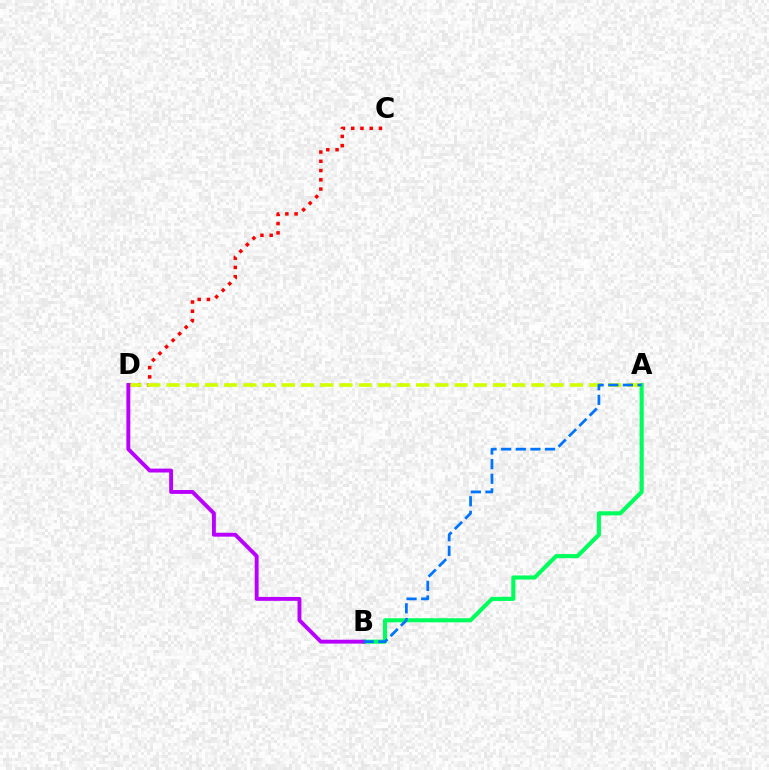{('A', 'B'): [{'color': '#00ff5c', 'line_style': 'solid', 'thickness': 2.95}, {'color': '#0074ff', 'line_style': 'dashed', 'thickness': 1.99}], ('C', 'D'): [{'color': '#ff0000', 'line_style': 'dotted', 'thickness': 2.52}], ('A', 'D'): [{'color': '#d1ff00', 'line_style': 'dashed', 'thickness': 2.61}], ('B', 'D'): [{'color': '#b900ff', 'line_style': 'solid', 'thickness': 2.8}]}